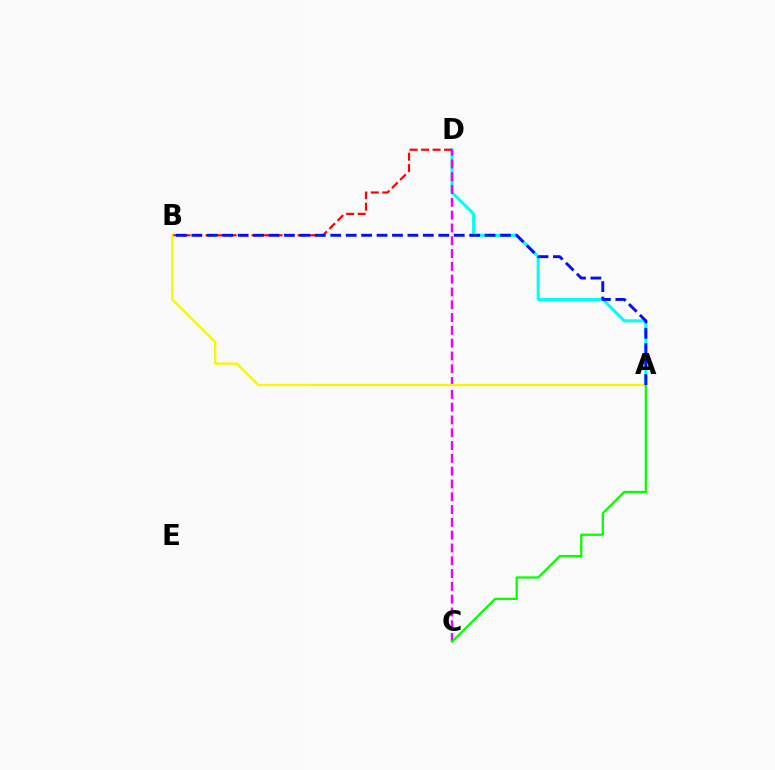{('A', 'D'): [{'color': '#00fff6', 'line_style': 'solid', 'thickness': 2.18}], ('B', 'D'): [{'color': '#ff0000', 'line_style': 'dashed', 'thickness': 1.56}], ('C', 'D'): [{'color': '#ee00ff', 'line_style': 'dashed', 'thickness': 1.74}], ('A', 'B'): [{'color': '#fcf500', 'line_style': 'solid', 'thickness': 1.66}, {'color': '#0010ff', 'line_style': 'dashed', 'thickness': 2.1}], ('A', 'C'): [{'color': '#08ff00', 'line_style': 'solid', 'thickness': 1.63}]}